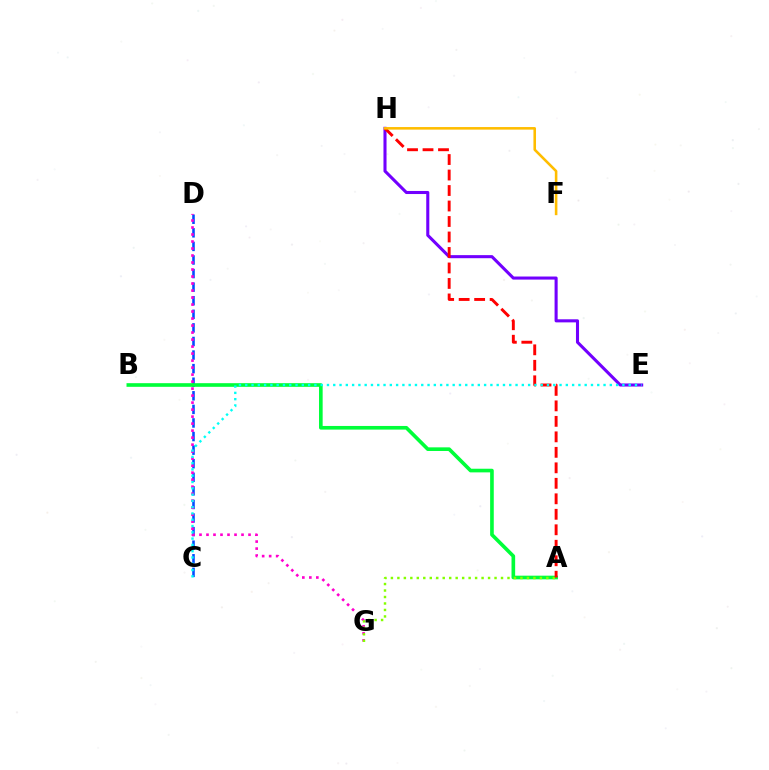{('C', 'D'): [{'color': '#004bff', 'line_style': 'dashed', 'thickness': 1.85}], ('D', 'G'): [{'color': '#ff00cf', 'line_style': 'dotted', 'thickness': 1.9}], ('E', 'H'): [{'color': '#7200ff', 'line_style': 'solid', 'thickness': 2.21}], ('A', 'B'): [{'color': '#00ff39', 'line_style': 'solid', 'thickness': 2.62}], ('A', 'G'): [{'color': '#84ff00', 'line_style': 'dotted', 'thickness': 1.76}], ('A', 'H'): [{'color': '#ff0000', 'line_style': 'dashed', 'thickness': 2.1}], ('F', 'H'): [{'color': '#ffbd00', 'line_style': 'solid', 'thickness': 1.85}], ('C', 'E'): [{'color': '#00fff6', 'line_style': 'dotted', 'thickness': 1.71}]}